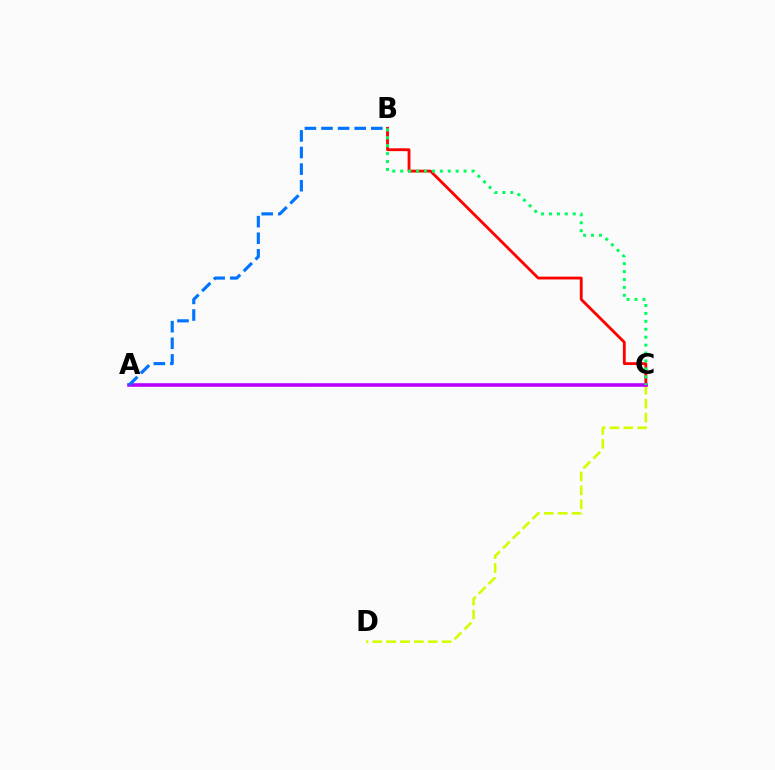{('C', 'D'): [{'color': '#d1ff00', 'line_style': 'dashed', 'thickness': 1.88}], ('B', 'C'): [{'color': '#ff0000', 'line_style': 'solid', 'thickness': 2.03}, {'color': '#00ff5c', 'line_style': 'dotted', 'thickness': 2.15}], ('A', 'C'): [{'color': '#b900ff', 'line_style': 'solid', 'thickness': 2.59}], ('A', 'B'): [{'color': '#0074ff', 'line_style': 'dashed', 'thickness': 2.26}]}